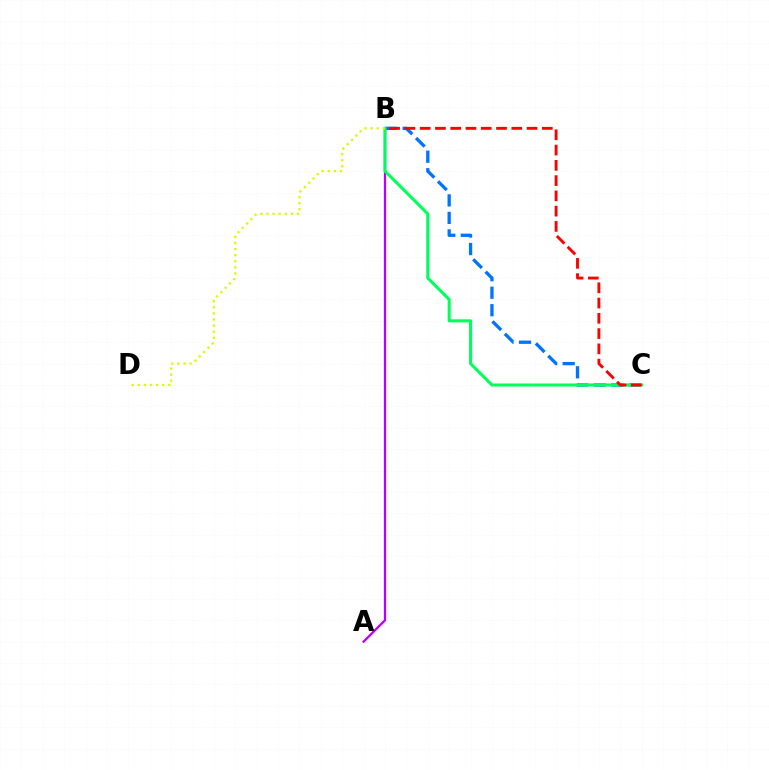{('B', 'C'): [{'color': '#0074ff', 'line_style': 'dashed', 'thickness': 2.38}, {'color': '#00ff5c', 'line_style': 'solid', 'thickness': 2.2}, {'color': '#ff0000', 'line_style': 'dashed', 'thickness': 2.07}], ('A', 'B'): [{'color': '#b900ff', 'line_style': 'solid', 'thickness': 1.63}], ('B', 'D'): [{'color': '#d1ff00', 'line_style': 'dotted', 'thickness': 1.66}]}